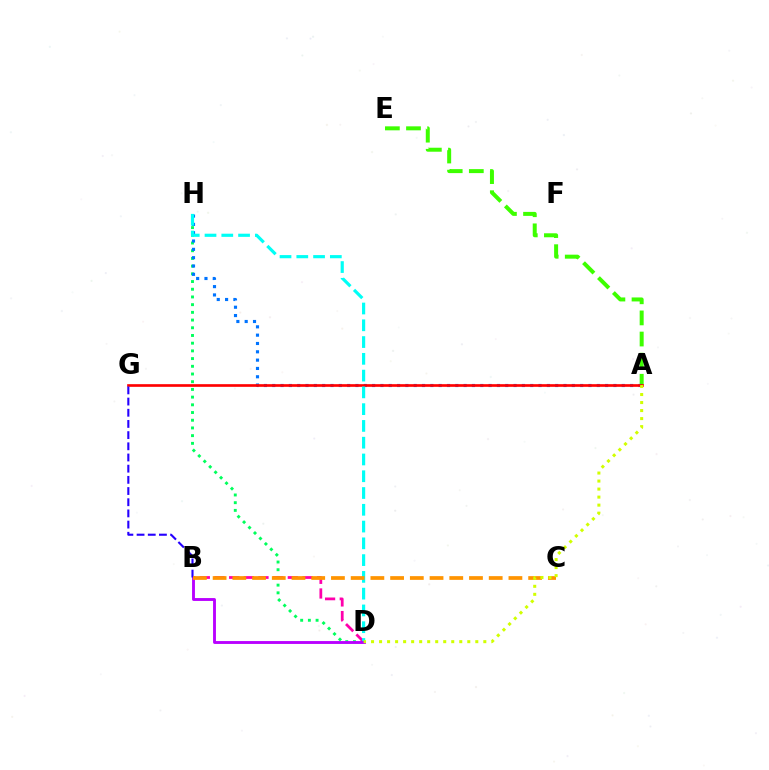{('A', 'E'): [{'color': '#3dff00', 'line_style': 'dashed', 'thickness': 2.87}], ('D', 'H'): [{'color': '#00ff5c', 'line_style': 'dotted', 'thickness': 2.09}, {'color': '#00fff6', 'line_style': 'dashed', 'thickness': 2.28}], ('A', 'H'): [{'color': '#0074ff', 'line_style': 'dotted', 'thickness': 2.26}], ('B', 'D'): [{'color': '#ff00ac', 'line_style': 'dashed', 'thickness': 1.99}, {'color': '#b900ff', 'line_style': 'solid', 'thickness': 2.07}], ('A', 'G'): [{'color': '#ff0000', 'line_style': 'solid', 'thickness': 1.92}], ('B', 'G'): [{'color': '#2500ff', 'line_style': 'dashed', 'thickness': 1.52}], ('B', 'C'): [{'color': '#ff9400', 'line_style': 'dashed', 'thickness': 2.68}], ('A', 'D'): [{'color': '#d1ff00', 'line_style': 'dotted', 'thickness': 2.18}]}